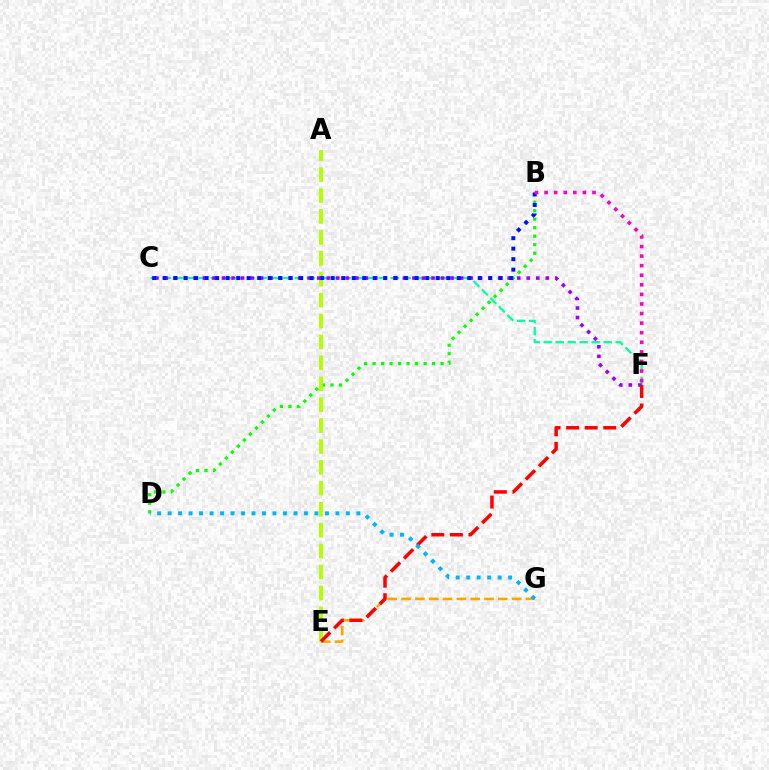{('B', 'D'): [{'color': '#08ff00', 'line_style': 'dotted', 'thickness': 2.31}], ('E', 'G'): [{'color': '#ffa500', 'line_style': 'dashed', 'thickness': 1.88}], ('C', 'F'): [{'color': '#00ff9d', 'line_style': 'dashed', 'thickness': 1.63}, {'color': '#9b00ff', 'line_style': 'dotted', 'thickness': 2.59}], ('A', 'E'): [{'color': '#b3ff00', 'line_style': 'dashed', 'thickness': 2.84}], ('E', 'F'): [{'color': '#ff0000', 'line_style': 'dashed', 'thickness': 2.52}], ('B', 'C'): [{'color': '#0010ff', 'line_style': 'dotted', 'thickness': 2.85}], ('B', 'F'): [{'color': '#ff00bd', 'line_style': 'dotted', 'thickness': 2.6}], ('D', 'G'): [{'color': '#00b5ff', 'line_style': 'dotted', 'thickness': 2.85}]}